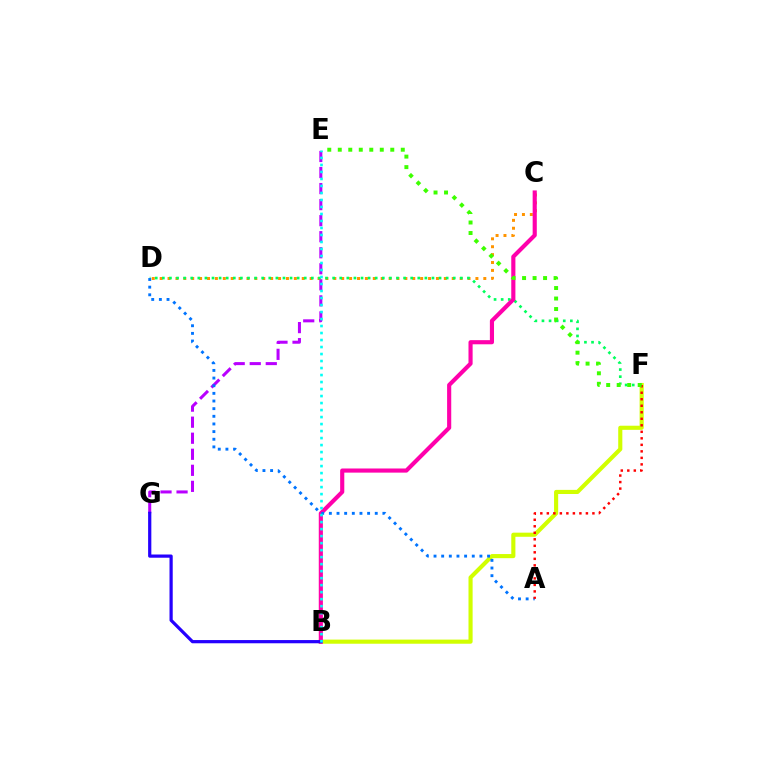{('C', 'D'): [{'color': '#ff9400', 'line_style': 'dotted', 'thickness': 2.14}], ('E', 'G'): [{'color': '#b900ff', 'line_style': 'dashed', 'thickness': 2.18}], ('B', 'F'): [{'color': '#d1ff00', 'line_style': 'solid', 'thickness': 2.97}], ('D', 'F'): [{'color': '#00ff5c', 'line_style': 'dotted', 'thickness': 1.93}], ('B', 'C'): [{'color': '#ff00ac', 'line_style': 'solid', 'thickness': 2.98}], ('A', 'D'): [{'color': '#0074ff', 'line_style': 'dotted', 'thickness': 2.08}], ('B', 'G'): [{'color': '#2500ff', 'line_style': 'solid', 'thickness': 2.32}], ('B', 'E'): [{'color': '#00fff6', 'line_style': 'dotted', 'thickness': 1.9}], ('A', 'F'): [{'color': '#ff0000', 'line_style': 'dotted', 'thickness': 1.77}], ('E', 'F'): [{'color': '#3dff00', 'line_style': 'dotted', 'thickness': 2.85}]}